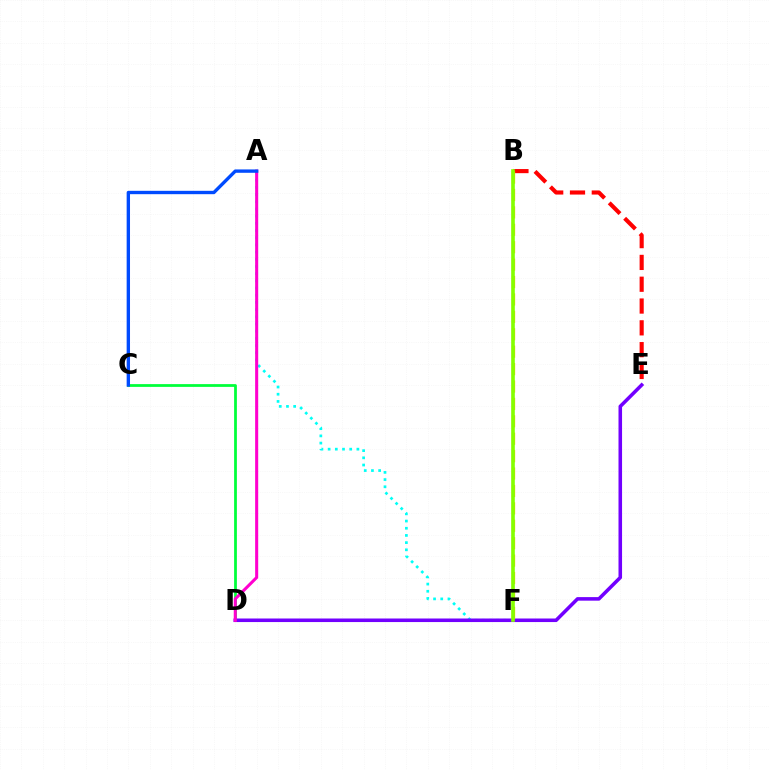{('A', 'F'): [{'color': '#00fff6', 'line_style': 'dotted', 'thickness': 1.95}], ('C', 'D'): [{'color': '#00ff39', 'line_style': 'solid', 'thickness': 1.99}], ('D', 'E'): [{'color': '#7200ff', 'line_style': 'solid', 'thickness': 2.56}], ('A', 'D'): [{'color': '#ff00cf', 'line_style': 'solid', 'thickness': 2.2}], ('B', 'E'): [{'color': '#ff0000', 'line_style': 'dashed', 'thickness': 2.96}], ('B', 'F'): [{'color': '#ffbd00', 'line_style': 'dashed', 'thickness': 2.37}, {'color': '#84ff00', 'line_style': 'solid', 'thickness': 2.62}], ('A', 'C'): [{'color': '#004bff', 'line_style': 'solid', 'thickness': 2.42}]}